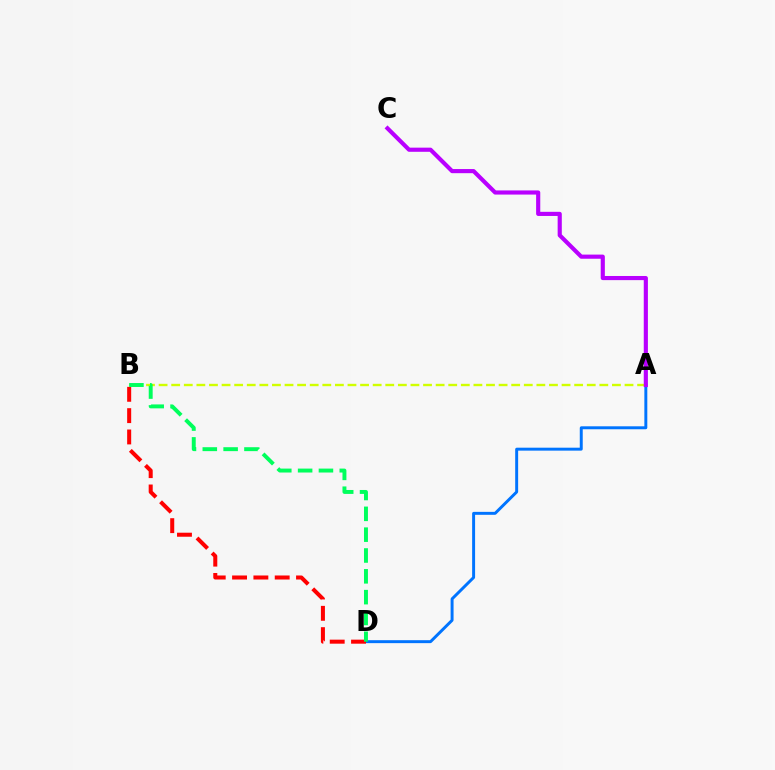{('A', 'B'): [{'color': '#d1ff00', 'line_style': 'dashed', 'thickness': 1.71}], ('A', 'D'): [{'color': '#0074ff', 'line_style': 'solid', 'thickness': 2.12}], ('B', 'D'): [{'color': '#ff0000', 'line_style': 'dashed', 'thickness': 2.9}, {'color': '#00ff5c', 'line_style': 'dashed', 'thickness': 2.83}], ('A', 'C'): [{'color': '#b900ff', 'line_style': 'solid', 'thickness': 2.98}]}